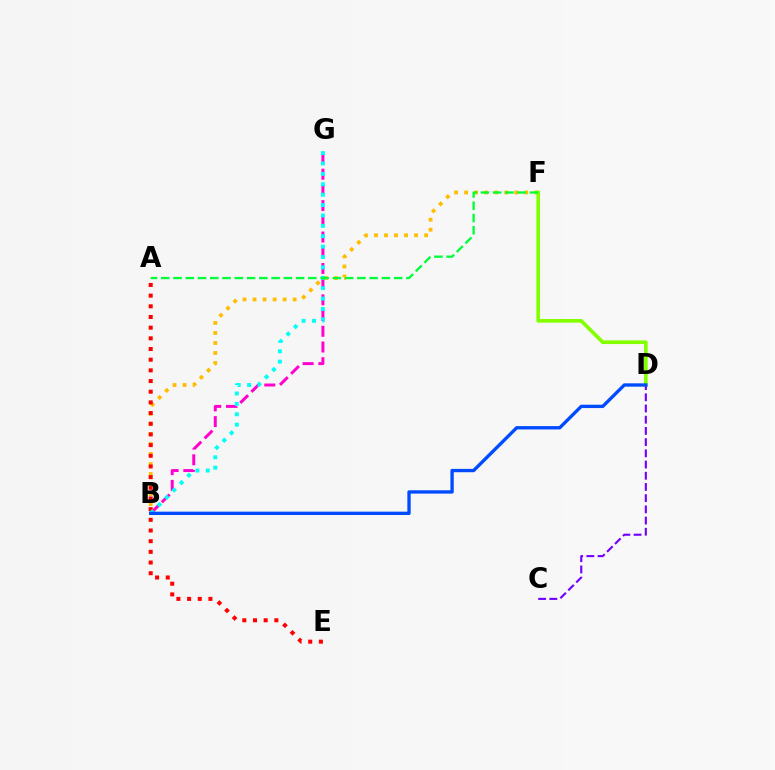{('B', 'F'): [{'color': '#ffbd00', 'line_style': 'dotted', 'thickness': 2.72}], ('B', 'G'): [{'color': '#ff00cf', 'line_style': 'dashed', 'thickness': 2.13}, {'color': '#00fff6', 'line_style': 'dotted', 'thickness': 2.82}], ('A', 'E'): [{'color': '#ff0000', 'line_style': 'dotted', 'thickness': 2.9}], ('D', 'F'): [{'color': '#84ff00', 'line_style': 'solid', 'thickness': 2.64}], ('C', 'D'): [{'color': '#7200ff', 'line_style': 'dashed', 'thickness': 1.52}], ('A', 'F'): [{'color': '#00ff39', 'line_style': 'dashed', 'thickness': 1.67}], ('B', 'D'): [{'color': '#004bff', 'line_style': 'solid', 'thickness': 2.4}]}